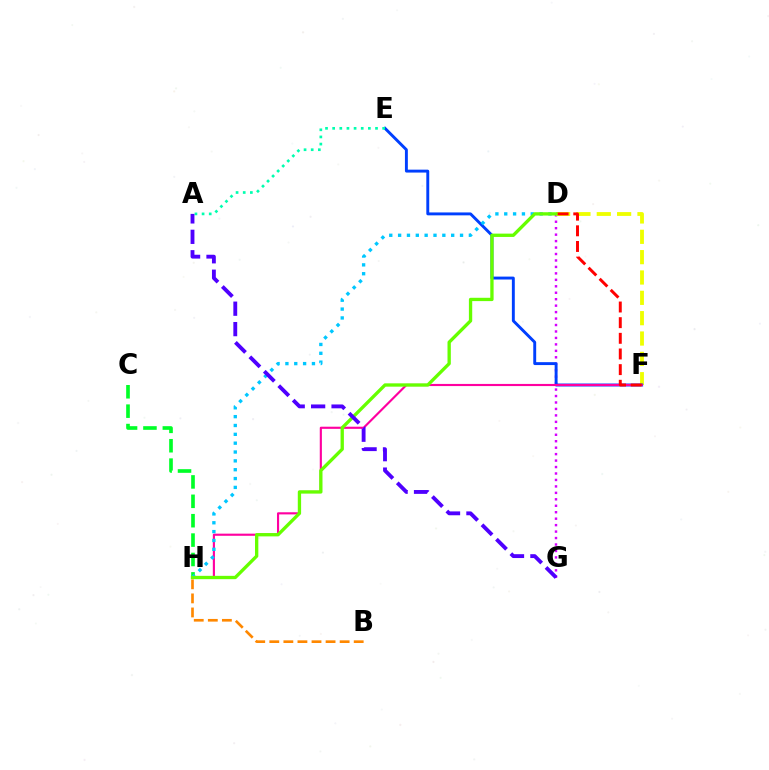{('D', 'G'): [{'color': '#d600ff', 'line_style': 'dotted', 'thickness': 1.75}], ('C', 'H'): [{'color': '#00ff27', 'line_style': 'dashed', 'thickness': 2.63}], ('D', 'F'): [{'color': '#eeff00', 'line_style': 'dashed', 'thickness': 2.76}, {'color': '#ff0000', 'line_style': 'dashed', 'thickness': 2.13}], ('B', 'H'): [{'color': '#ff8800', 'line_style': 'dashed', 'thickness': 1.91}], ('E', 'F'): [{'color': '#003fff', 'line_style': 'solid', 'thickness': 2.1}], ('F', 'H'): [{'color': '#ff00a0', 'line_style': 'solid', 'thickness': 1.54}], ('A', 'E'): [{'color': '#00ffaf', 'line_style': 'dotted', 'thickness': 1.94}], ('D', 'H'): [{'color': '#00c7ff', 'line_style': 'dotted', 'thickness': 2.4}, {'color': '#66ff00', 'line_style': 'solid', 'thickness': 2.39}], ('A', 'G'): [{'color': '#4f00ff', 'line_style': 'dashed', 'thickness': 2.77}]}